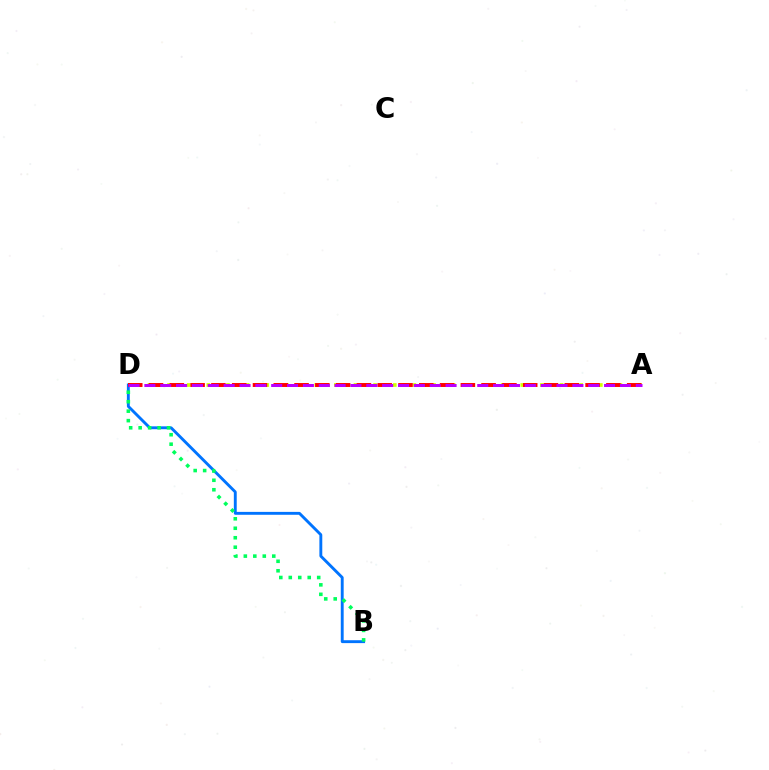{('B', 'D'): [{'color': '#0074ff', 'line_style': 'solid', 'thickness': 2.08}, {'color': '#00ff5c', 'line_style': 'dotted', 'thickness': 2.57}], ('A', 'D'): [{'color': '#d1ff00', 'line_style': 'dotted', 'thickness': 2.67}, {'color': '#ff0000', 'line_style': 'dashed', 'thickness': 2.82}, {'color': '#b900ff', 'line_style': 'dashed', 'thickness': 2.15}]}